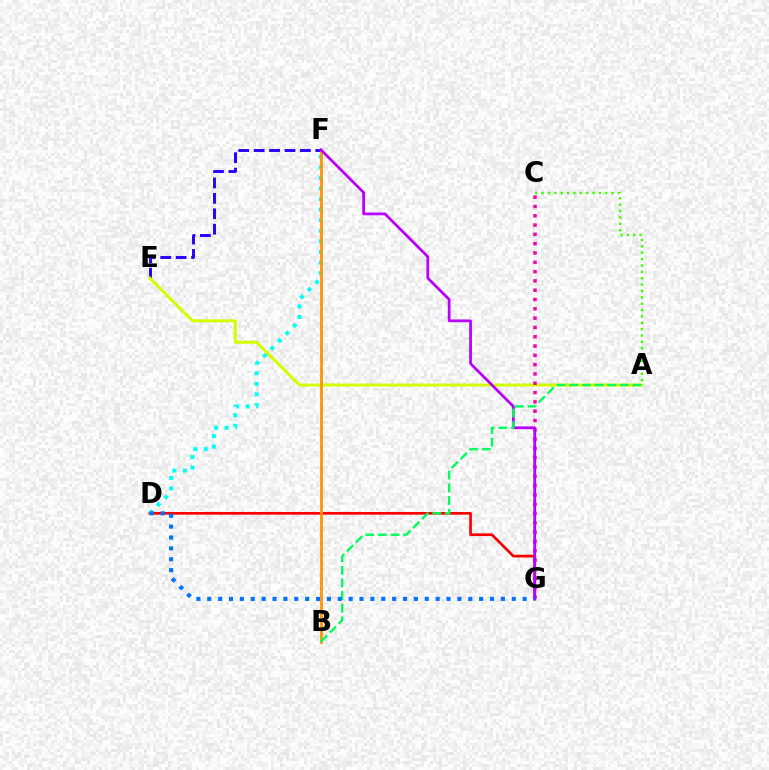{('D', 'G'): [{'color': '#ff0000', 'line_style': 'solid', 'thickness': 1.93}, {'color': '#0074ff', 'line_style': 'dotted', 'thickness': 2.95}], ('E', 'F'): [{'color': '#2500ff', 'line_style': 'dashed', 'thickness': 2.09}], ('A', 'C'): [{'color': '#3dff00', 'line_style': 'dotted', 'thickness': 1.73}], ('D', 'F'): [{'color': '#00fff6', 'line_style': 'dotted', 'thickness': 2.87}], ('A', 'E'): [{'color': '#d1ff00', 'line_style': 'solid', 'thickness': 2.18}], ('C', 'G'): [{'color': '#ff00ac', 'line_style': 'dotted', 'thickness': 2.53}], ('B', 'F'): [{'color': '#ff9400', 'line_style': 'solid', 'thickness': 2.0}], ('F', 'G'): [{'color': '#b900ff', 'line_style': 'solid', 'thickness': 1.98}], ('A', 'B'): [{'color': '#00ff5c', 'line_style': 'dashed', 'thickness': 1.72}]}